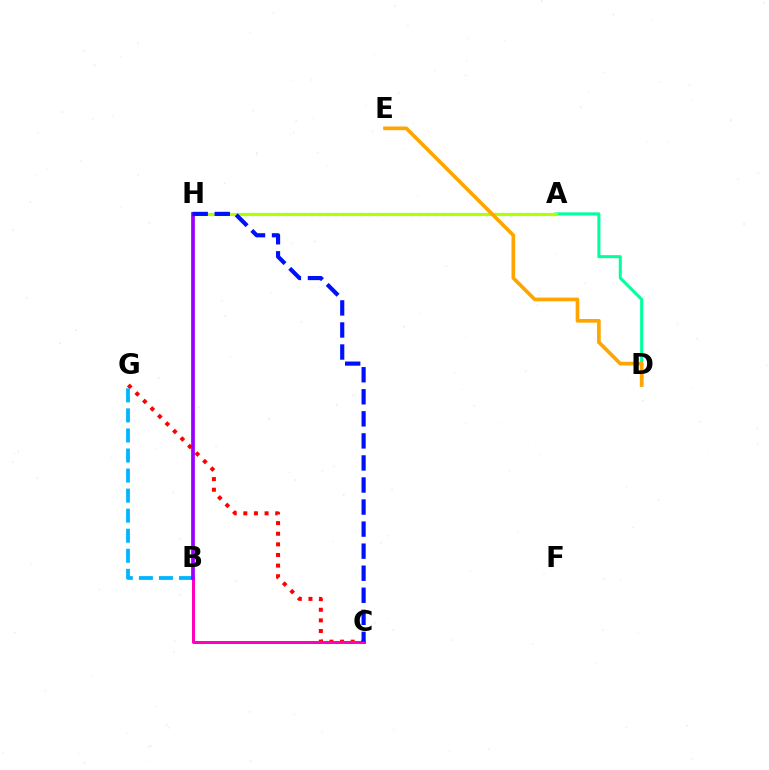{('C', 'G'): [{'color': '#ff0000', 'line_style': 'dotted', 'thickness': 2.89}], ('A', 'D'): [{'color': '#00ff9d', 'line_style': 'solid', 'thickness': 2.19}], ('A', 'H'): [{'color': '#08ff00', 'line_style': 'dotted', 'thickness': 2.26}, {'color': '#b3ff00', 'line_style': 'solid', 'thickness': 2.26}], ('B', 'G'): [{'color': '#00b5ff', 'line_style': 'dashed', 'thickness': 2.72}], ('B', 'C'): [{'color': '#ff00bd', 'line_style': 'solid', 'thickness': 2.17}], ('D', 'E'): [{'color': '#ffa500', 'line_style': 'solid', 'thickness': 2.64}], ('B', 'H'): [{'color': '#9b00ff', 'line_style': 'solid', 'thickness': 2.69}], ('C', 'H'): [{'color': '#0010ff', 'line_style': 'dashed', 'thickness': 3.0}]}